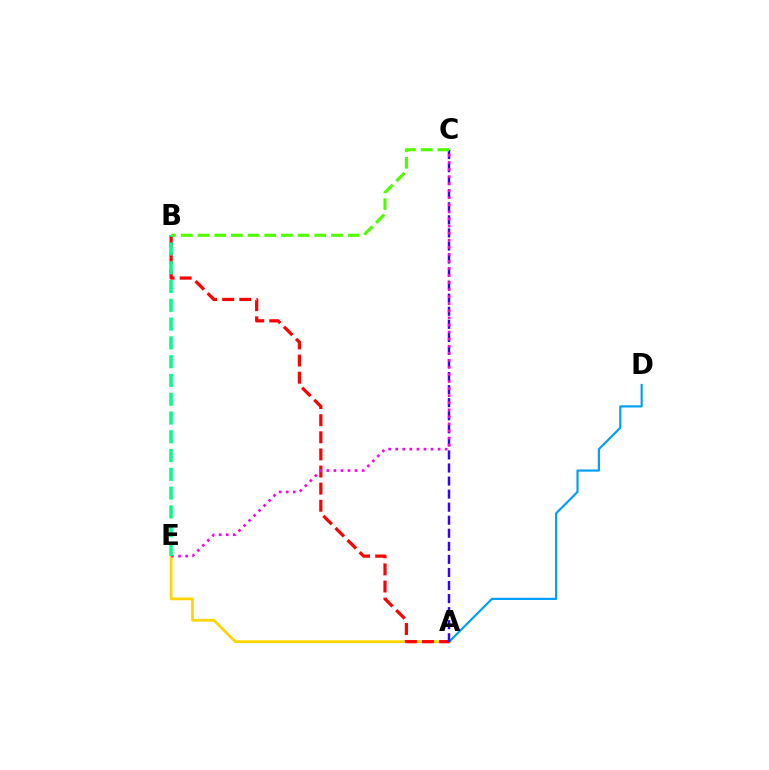{('A', 'E'): [{'color': '#ffd500', 'line_style': 'solid', 'thickness': 1.97}], ('A', 'D'): [{'color': '#009eff', 'line_style': 'solid', 'thickness': 1.56}], ('A', 'B'): [{'color': '#ff0000', 'line_style': 'dashed', 'thickness': 2.33}], ('A', 'C'): [{'color': '#3700ff', 'line_style': 'dashed', 'thickness': 1.77}], ('C', 'E'): [{'color': '#ff00ed', 'line_style': 'dotted', 'thickness': 1.92}], ('B', 'E'): [{'color': '#00ff86', 'line_style': 'dashed', 'thickness': 2.55}], ('B', 'C'): [{'color': '#4fff00', 'line_style': 'dashed', 'thickness': 2.27}]}